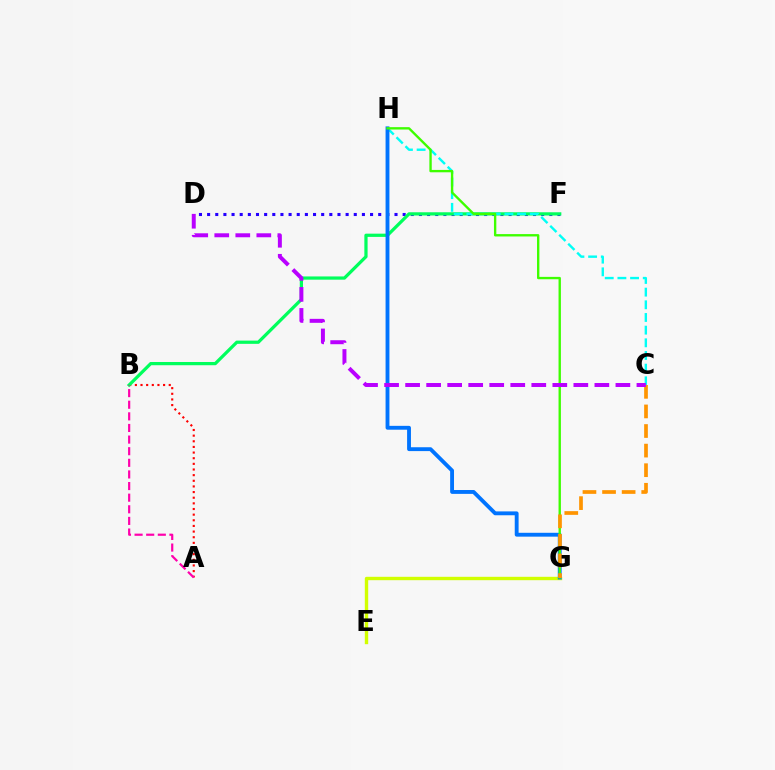{('E', 'G'): [{'color': '#d1ff00', 'line_style': 'solid', 'thickness': 2.43}], ('A', 'B'): [{'color': '#ff0000', 'line_style': 'dotted', 'thickness': 1.53}, {'color': '#ff00ac', 'line_style': 'dashed', 'thickness': 1.58}], ('D', 'F'): [{'color': '#2500ff', 'line_style': 'dotted', 'thickness': 2.21}], ('B', 'F'): [{'color': '#00ff5c', 'line_style': 'solid', 'thickness': 2.33}], ('C', 'H'): [{'color': '#00fff6', 'line_style': 'dashed', 'thickness': 1.72}], ('G', 'H'): [{'color': '#0074ff', 'line_style': 'solid', 'thickness': 2.78}, {'color': '#3dff00', 'line_style': 'solid', 'thickness': 1.7}], ('C', 'G'): [{'color': '#ff9400', 'line_style': 'dashed', 'thickness': 2.66}], ('C', 'D'): [{'color': '#b900ff', 'line_style': 'dashed', 'thickness': 2.86}]}